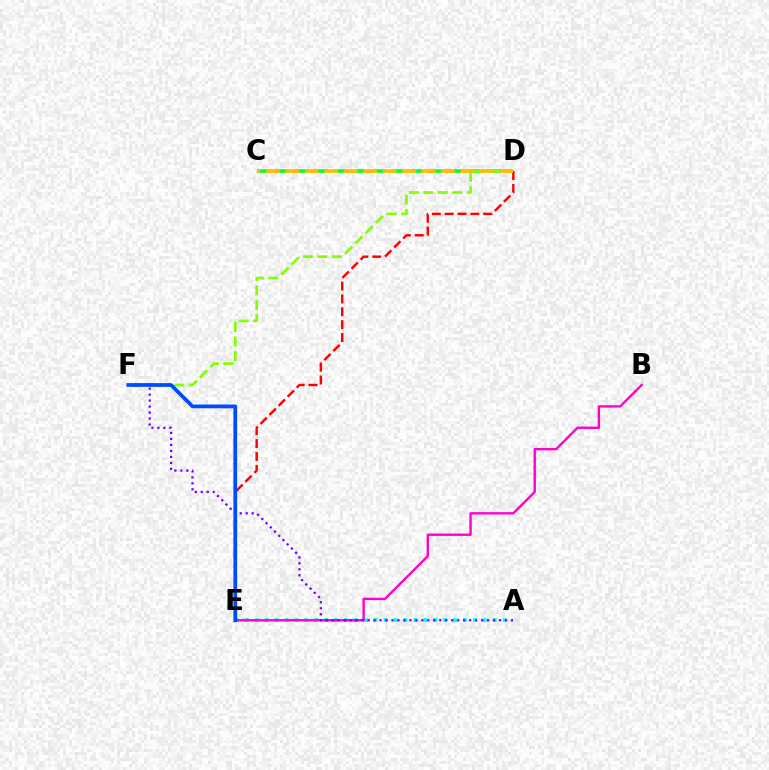{('C', 'D'): [{'color': '#00ff39', 'line_style': 'dashed', 'thickness': 2.6}, {'color': '#ffbd00', 'line_style': 'dashed', 'thickness': 2.64}], ('A', 'E'): [{'color': '#00fff6', 'line_style': 'dotted', 'thickness': 2.69}], ('D', 'F'): [{'color': '#84ff00', 'line_style': 'dashed', 'thickness': 1.97}], ('B', 'E'): [{'color': '#ff00cf', 'line_style': 'solid', 'thickness': 1.71}], ('D', 'E'): [{'color': '#ff0000', 'line_style': 'dashed', 'thickness': 1.74}], ('A', 'F'): [{'color': '#7200ff', 'line_style': 'dotted', 'thickness': 1.62}], ('E', 'F'): [{'color': '#004bff', 'line_style': 'solid', 'thickness': 2.7}]}